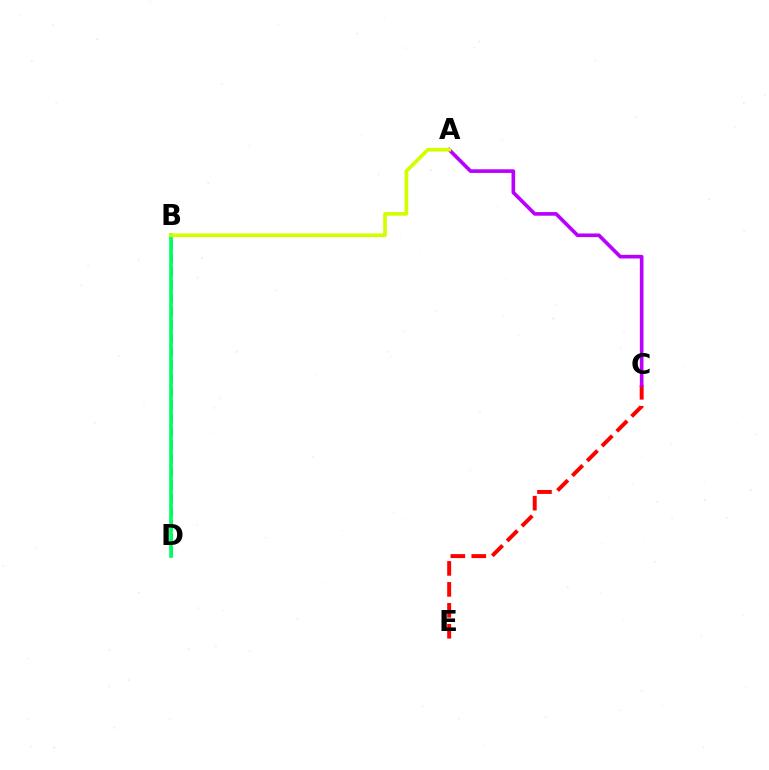{('C', 'E'): [{'color': '#ff0000', 'line_style': 'dashed', 'thickness': 2.85}], ('B', 'D'): [{'color': '#0074ff', 'line_style': 'dashed', 'thickness': 1.81}, {'color': '#00ff5c', 'line_style': 'solid', 'thickness': 2.63}], ('A', 'C'): [{'color': '#b900ff', 'line_style': 'solid', 'thickness': 2.62}], ('A', 'B'): [{'color': '#d1ff00', 'line_style': 'solid', 'thickness': 2.65}]}